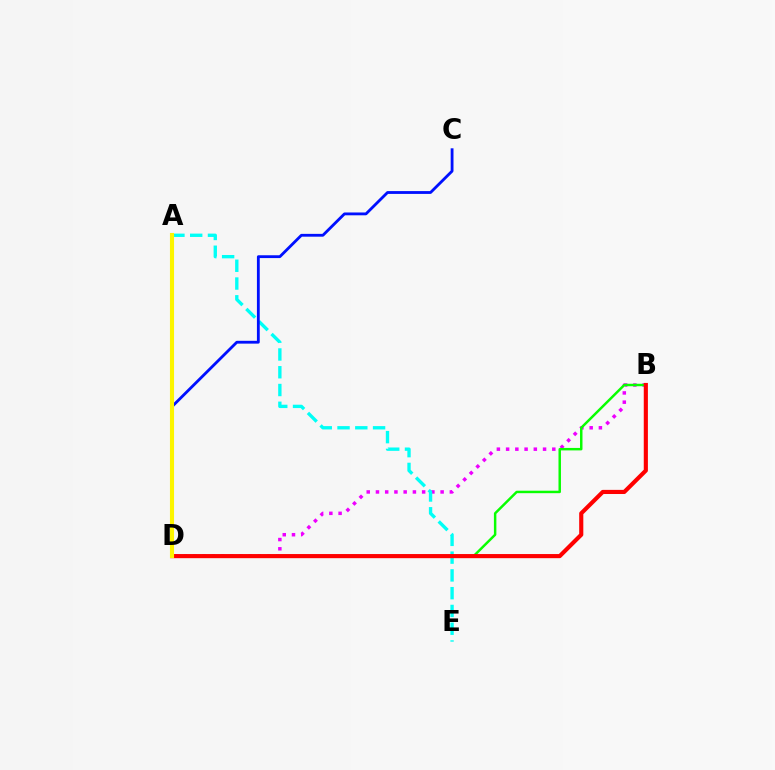{('B', 'D'): [{'color': '#ee00ff', 'line_style': 'dotted', 'thickness': 2.51}, {'color': '#08ff00', 'line_style': 'solid', 'thickness': 1.78}, {'color': '#ff0000', 'line_style': 'solid', 'thickness': 2.97}], ('A', 'E'): [{'color': '#00fff6', 'line_style': 'dashed', 'thickness': 2.41}], ('C', 'D'): [{'color': '#0010ff', 'line_style': 'solid', 'thickness': 2.03}], ('A', 'D'): [{'color': '#fcf500', 'line_style': 'solid', 'thickness': 2.95}]}